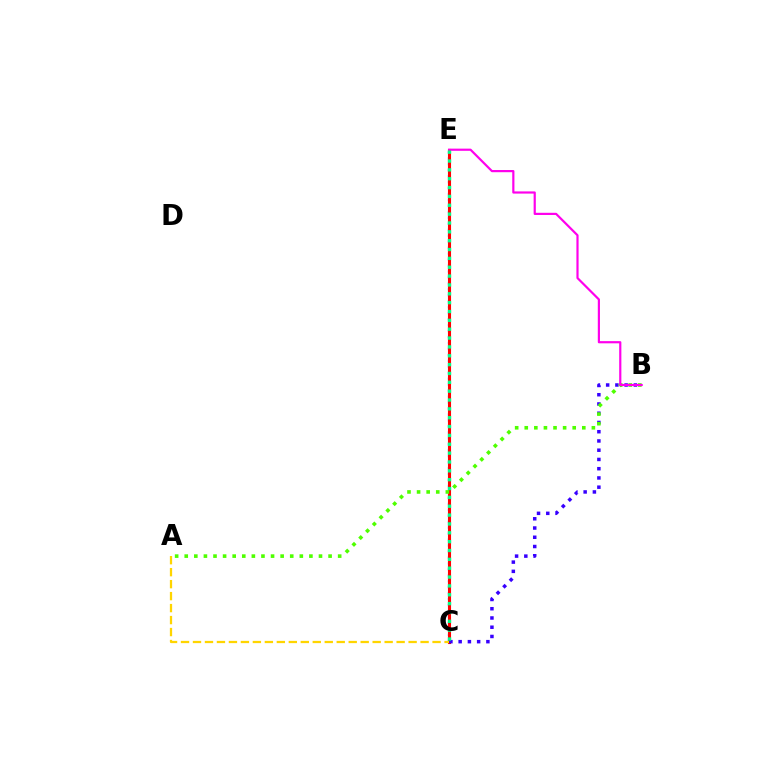{('C', 'E'): [{'color': '#009eff', 'line_style': 'dotted', 'thickness': 1.62}, {'color': '#ff0000', 'line_style': 'solid', 'thickness': 2.22}, {'color': '#00ff86', 'line_style': 'dotted', 'thickness': 2.41}], ('B', 'C'): [{'color': '#3700ff', 'line_style': 'dotted', 'thickness': 2.51}], ('A', 'C'): [{'color': '#ffd500', 'line_style': 'dashed', 'thickness': 1.63}], ('A', 'B'): [{'color': '#4fff00', 'line_style': 'dotted', 'thickness': 2.61}], ('B', 'E'): [{'color': '#ff00ed', 'line_style': 'solid', 'thickness': 1.58}]}